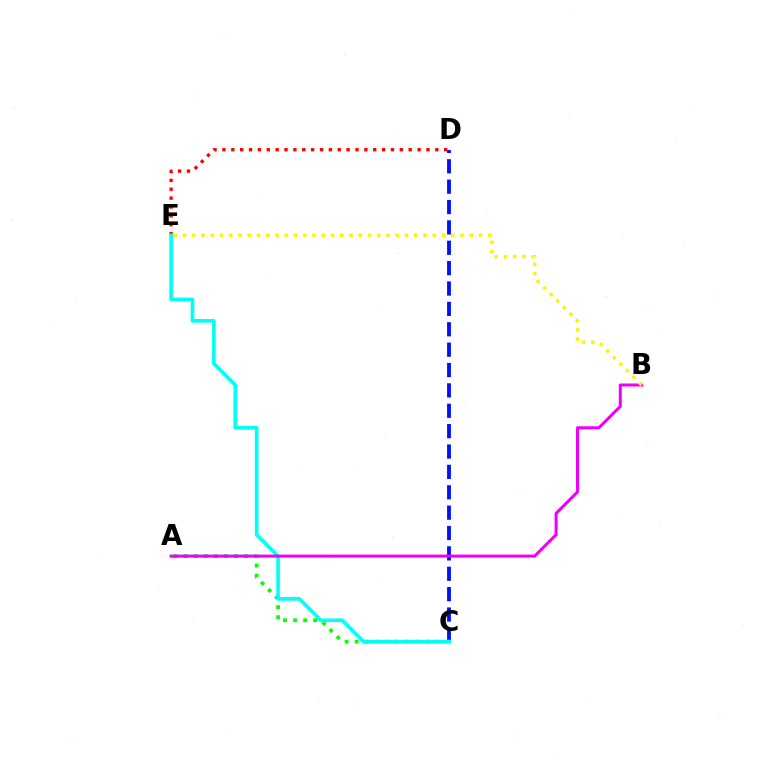{('C', 'D'): [{'color': '#0010ff', 'line_style': 'dashed', 'thickness': 2.77}], ('A', 'C'): [{'color': '#08ff00', 'line_style': 'dotted', 'thickness': 2.74}], ('D', 'E'): [{'color': '#ff0000', 'line_style': 'dotted', 'thickness': 2.41}], ('C', 'E'): [{'color': '#00fff6', 'line_style': 'solid', 'thickness': 2.62}], ('A', 'B'): [{'color': '#ee00ff', 'line_style': 'solid', 'thickness': 2.19}], ('B', 'E'): [{'color': '#fcf500', 'line_style': 'dotted', 'thickness': 2.51}]}